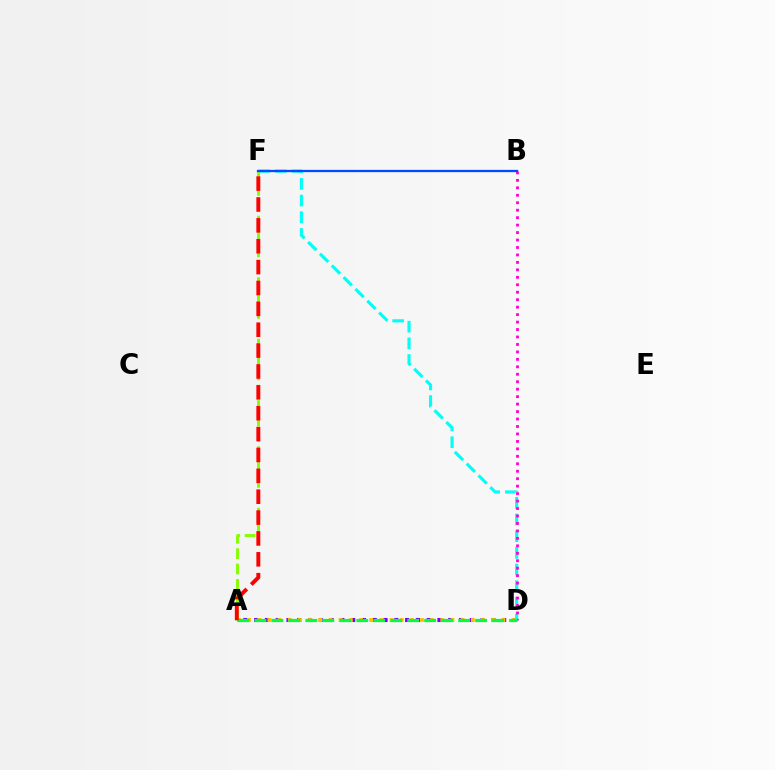{('A', 'D'): [{'color': '#7200ff', 'line_style': 'dotted', 'thickness': 2.93}, {'color': '#ffbd00', 'line_style': 'dotted', 'thickness': 2.76}, {'color': '#00ff39', 'line_style': 'dashed', 'thickness': 2.31}], ('D', 'F'): [{'color': '#00fff6', 'line_style': 'dashed', 'thickness': 2.27}], ('B', 'D'): [{'color': '#ff00cf', 'line_style': 'dotted', 'thickness': 2.03}], ('A', 'F'): [{'color': '#84ff00', 'line_style': 'dashed', 'thickness': 2.09}, {'color': '#ff0000', 'line_style': 'dashed', 'thickness': 2.84}], ('B', 'F'): [{'color': '#004bff', 'line_style': 'solid', 'thickness': 1.65}]}